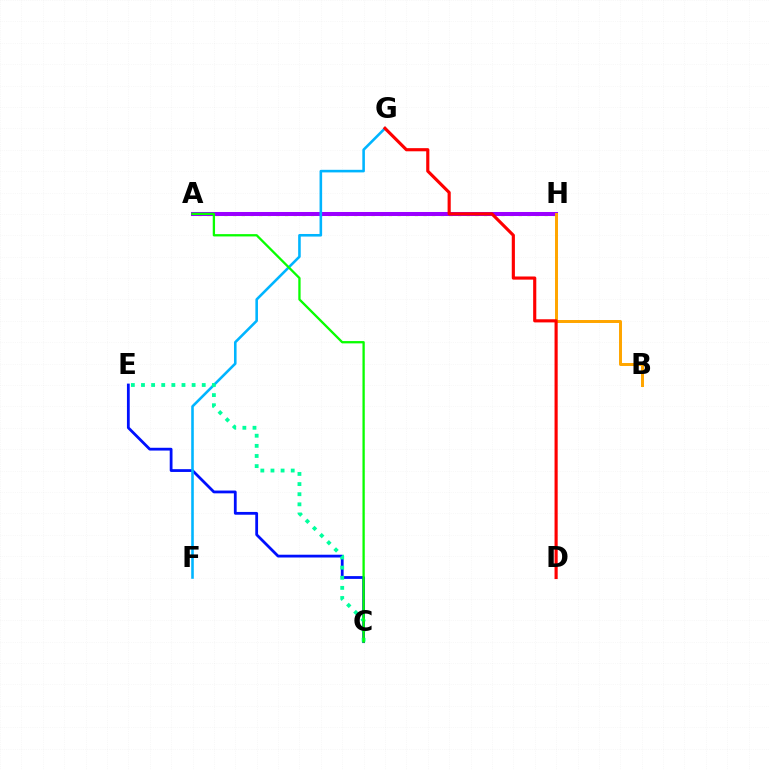{('C', 'E'): [{'color': '#0010ff', 'line_style': 'solid', 'thickness': 2.01}, {'color': '#00ff9d', 'line_style': 'dotted', 'thickness': 2.75}], ('A', 'H'): [{'color': '#ff00bd', 'line_style': 'solid', 'thickness': 1.92}, {'color': '#b3ff00', 'line_style': 'dotted', 'thickness': 2.35}, {'color': '#9b00ff', 'line_style': 'solid', 'thickness': 2.9}], ('B', 'H'): [{'color': '#ffa500', 'line_style': 'solid', 'thickness': 2.14}], ('F', 'G'): [{'color': '#00b5ff', 'line_style': 'solid', 'thickness': 1.86}], ('D', 'G'): [{'color': '#ff0000', 'line_style': 'solid', 'thickness': 2.26}], ('A', 'C'): [{'color': '#08ff00', 'line_style': 'solid', 'thickness': 1.66}]}